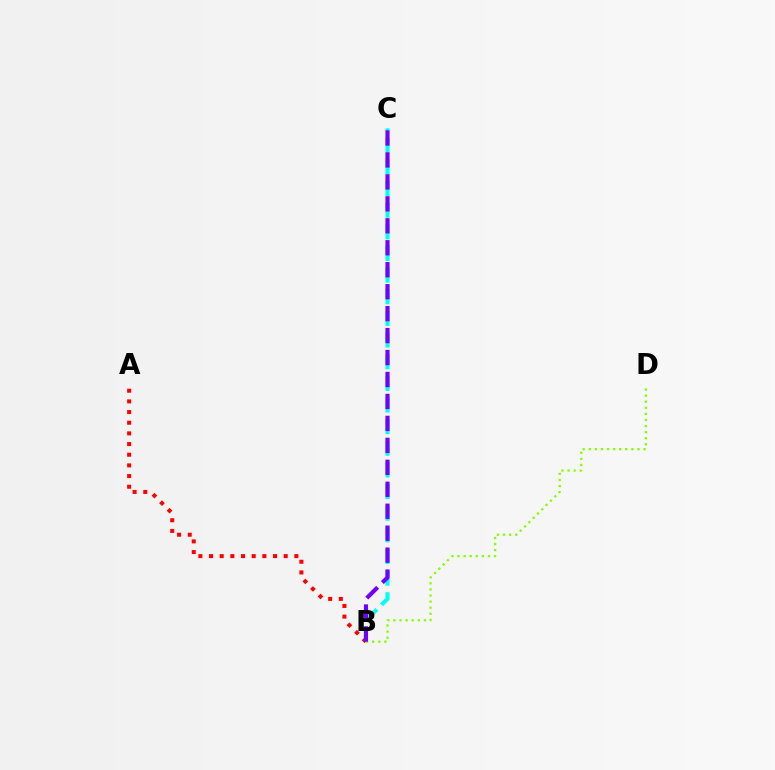{('B', 'C'): [{'color': '#00fff6', 'line_style': 'dashed', 'thickness': 2.94}, {'color': '#7200ff', 'line_style': 'dashed', 'thickness': 2.98}], ('A', 'B'): [{'color': '#ff0000', 'line_style': 'dotted', 'thickness': 2.9}], ('B', 'D'): [{'color': '#84ff00', 'line_style': 'dotted', 'thickness': 1.65}]}